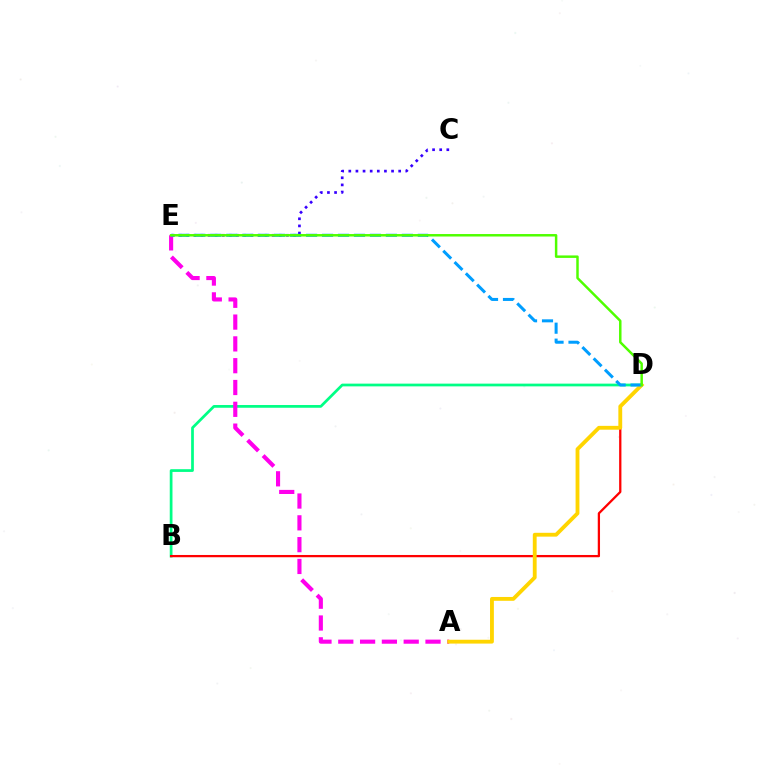{('B', 'D'): [{'color': '#00ff86', 'line_style': 'solid', 'thickness': 1.97}, {'color': '#ff0000', 'line_style': 'solid', 'thickness': 1.64}], ('C', 'E'): [{'color': '#3700ff', 'line_style': 'dotted', 'thickness': 1.94}], ('A', 'E'): [{'color': '#ff00ed', 'line_style': 'dashed', 'thickness': 2.96}], ('A', 'D'): [{'color': '#ffd500', 'line_style': 'solid', 'thickness': 2.76}], ('D', 'E'): [{'color': '#009eff', 'line_style': 'dashed', 'thickness': 2.17}, {'color': '#4fff00', 'line_style': 'solid', 'thickness': 1.78}]}